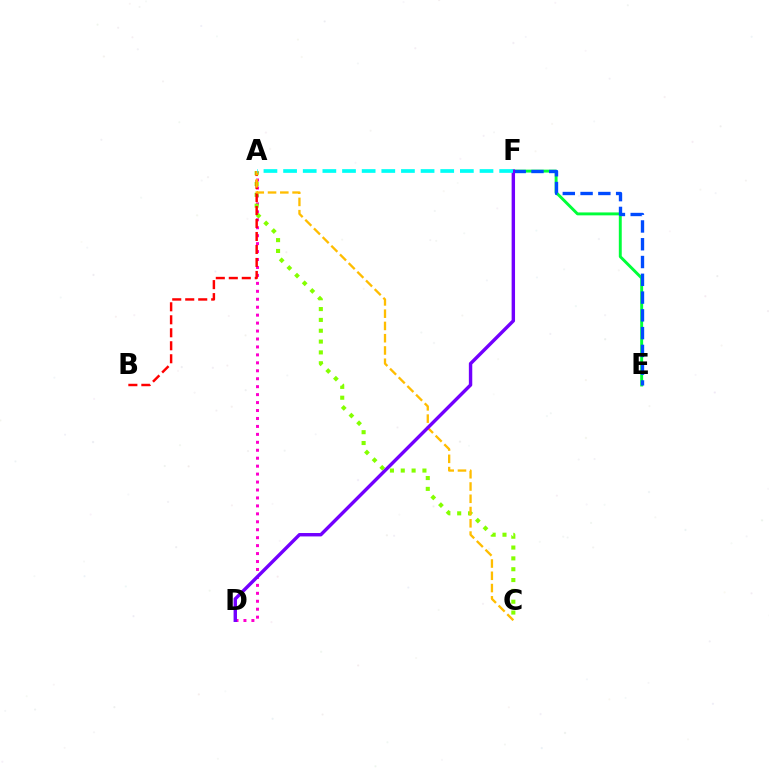{('E', 'F'): [{'color': '#00ff39', 'line_style': 'solid', 'thickness': 2.1}, {'color': '#004bff', 'line_style': 'dashed', 'thickness': 2.41}], ('A', 'D'): [{'color': '#ff00cf', 'line_style': 'dotted', 'thickness': 2.16}], ('A', 'C'): [{'color': '#84ff00', 'line_style': 'dotted', 'thickness': 2.94}, {'color': '#ffbd00', 'line_style': 'dashed', 'thickness': 1.67}], ('A', 'B'): [{'color': '#ff0000', 'line_style': 'dashed', 'thickness': 1.76}], ('D', 'F'): [{'color': '#7200ff', 'line_style': 'solid', 'thickness': 2.45}], ('A', 'F'): [{'color': '#00fff6', 'line_style': 'dashed', 'thickness': 2.67}]}